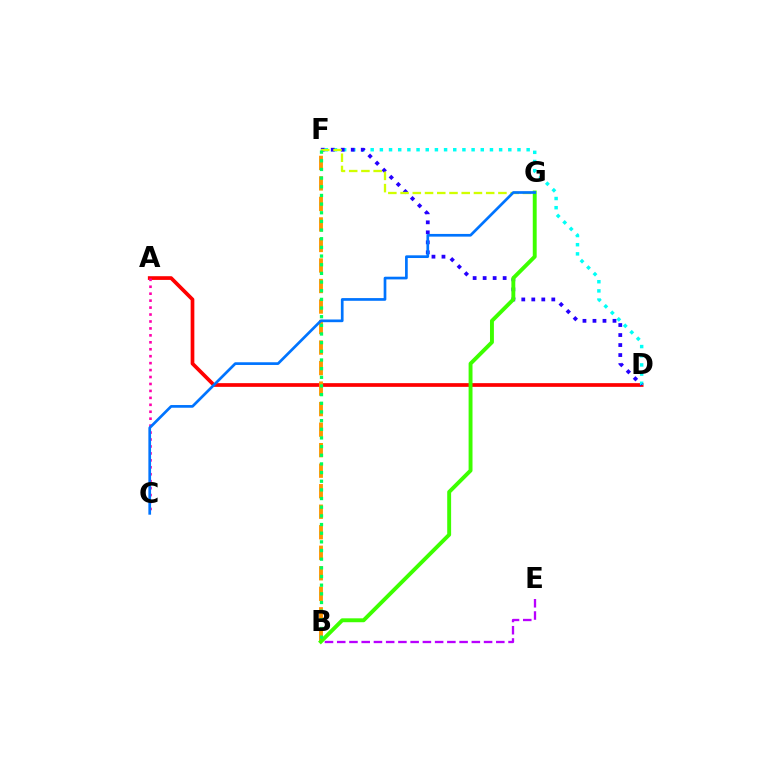{('A', 'D'): [{'color': '#ff0000', 'line_style': 'solid', 'thickness': 2.66}], ('D', 'F'): [{'color': '#00fff6', 'line_style': 'dotted', 'thickness': 2.49}, {'color': '#2500ff', 'line_style': 'dotted', 'thickness': 2.72}], ('B', 'F'): [{'color': '#ff9400', 'line_style': 'dashed', 'thickness': 2.79}, {'color': '#00ff5c', 'line_style': 'dotted', 'thickness': 2.35}], ('B', 'E'): [{'color': '#b900ff', 'line_style': 'dashed', 'thickness': 1.66}], ('F', 'G'): [{'color': '#d1ff00', 'line_style': 'dashed', 'thickness': 1.66}], ('A', 'C'): [{'color': '#ff00ac', 'line_style': 'dotted', 'thickness': 1.89}], ('B', 'G'): [{'color': '#3dff00', 'line_style': 'solid', 'thickness': 2.81}], ('C', 'G'): [{'color': '#0074ff', 'line_style': 'solid', 'thickness': 1.94}]}